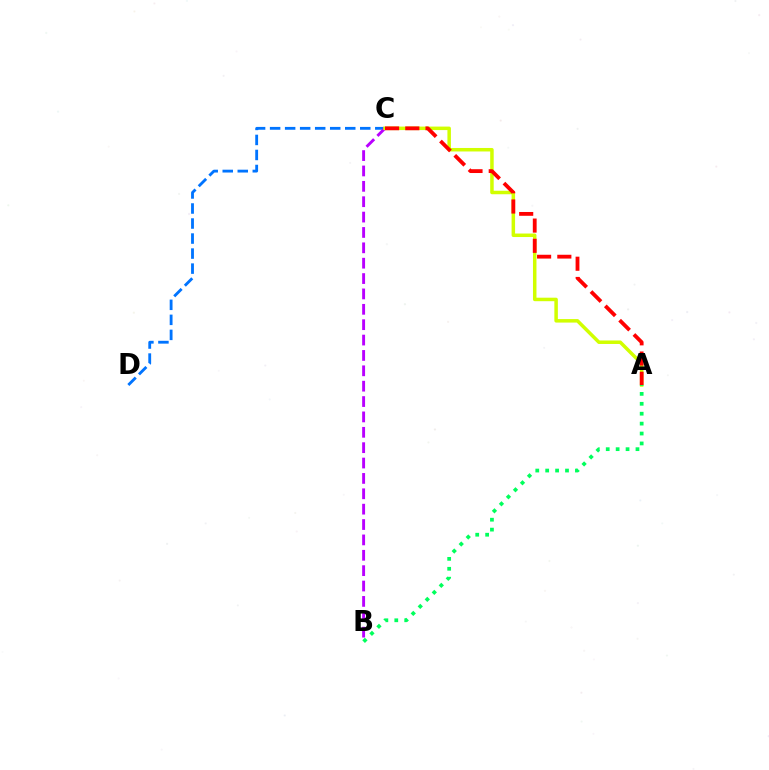{('C', 'D'): [{'color': '#0074ff', 'line_style': 'dashed', 'thickness': 2.04}], ('B', 'C'): [{'color': '#b900ff', 'line_style': 'dashed', 'thickness': 2.09}], ('A', 'C'): [{'color': '#d1ff00', 'line_style': 'solid', 'thickness': 2.52}, {'color': '#ff0000', 'line_style': 'dashed', 'thickness': 2.75}], ('A', 'B'): [{'color': '#00ff5c', 'line_style': 'dotted', 'thickness': 2.69}]}